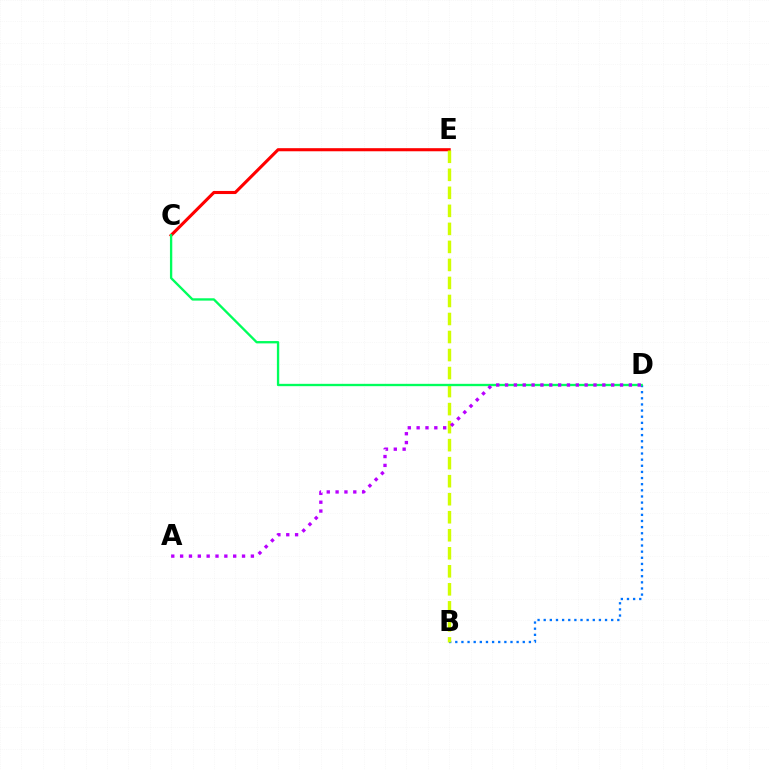{('C', 'E'): [{'color': '#ff0000', 'line_style': 'solid', 'thickness': 2.23}], ('B', 'D'): [{'color': '#0074ff', 'line_style': 'dotted', 'thickness': 1.67}], ('B', 'E'): [{'color': '#d1ff00', 'line_style': 'dashed', 'thickness': 2.45}], ('C', 'D'): [{'color': '#00ff5c', 'line_style': 'solid', 'thickness': 1.68}], ('A', 'D'): [{'color': '#b900ff', 'line_style': 'dotted', 'thickness': 2.4}]}